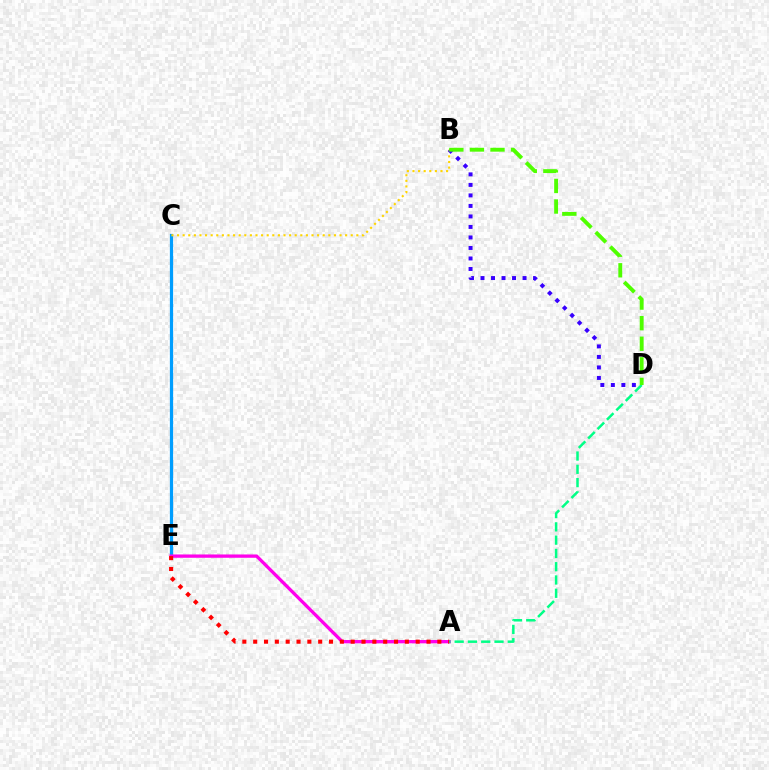{('C', 'E'): [{'color': '#009eff', 'line_style': 'solid', 'thickness': 2.33}], ('A', 'E'): [{'color': '#ff00ed', 'line_style': 'solid', 'thickness': 2.38}, {'color': '#ff0000', 'line_style': 'dotted', 'thickness': 2.94}], ('A', 'D'): [{'color': '#00ff86', 'line_style': 'dashed', 'thickness': 1.8}], ('B', 'C'): [{'color': '#ffd500', 'line_style': 'dotted', 'thickness': 1.52}], ('B', 'D'): [{'color': '#3700ff', 'line_style': 'dotted', 'thickness': 2.86}, {'color': '#4fff00', 'line_style': 'dashed', 'thickness': 2.8}]}